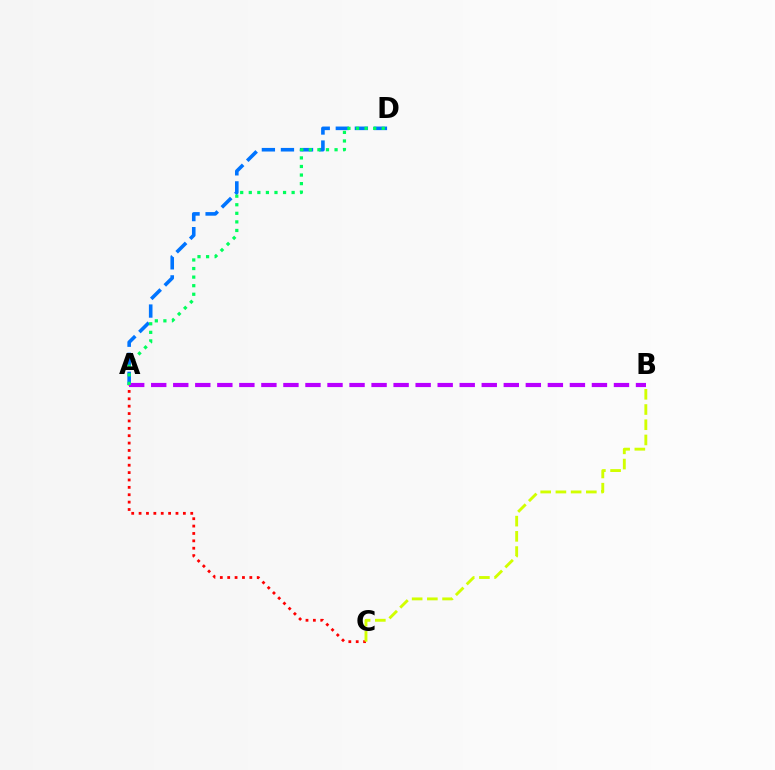{('A', 'C'): [{'color': '#ff0000', 'line_style': 'dotted', 'thickness': 2.0}], ('A', 'D'): [{'color': '#0074ff', 'line_style': 'dashed', 'thickness': 2.59}, {'color': '#00ff5c', 'line_style': 'dotted', 'thickness': 2.33}], ('A', 'B'): [{'color': '#b900ff', 'line_style': 'dashed', 'thickness': 2.99}], ('B', 'C'): [{'color': '#d1ff00', 'line_style': 'dashed', 'thickness': 2.07}]}